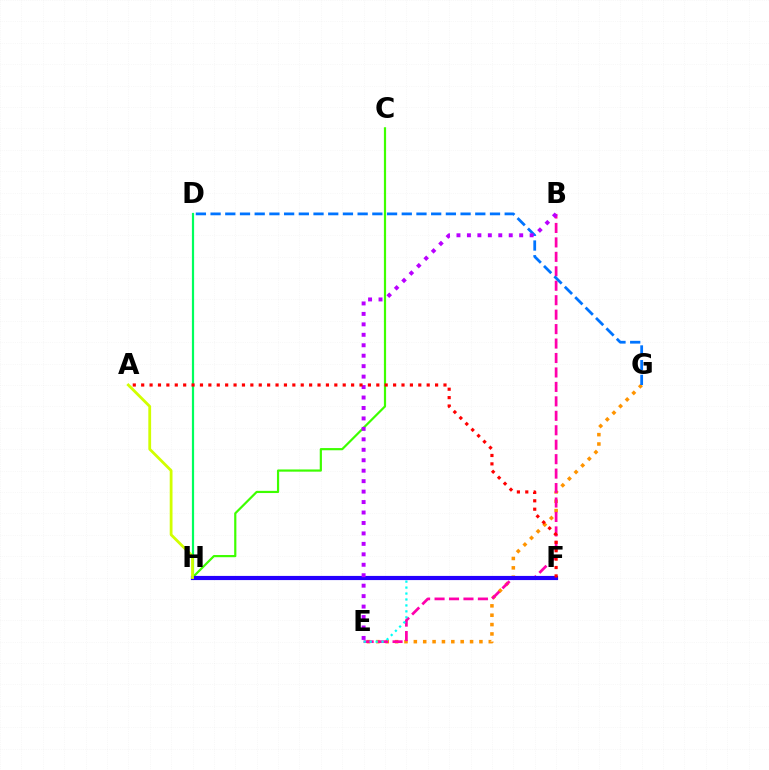{('E', 'G'): [{'color': '#ff9400', 'line_style': 'dotted', 'thickness': 2.55}], ('D', 'H'): [{'color': '#00ff5c', 'line_style': 'solid', 'thickness': 1.59}], ('B', 'E'): [{'color': '#ff00ac', 'line_style': 'dashed', 'thickness': 1.96}, {'color': '#b900ff', 'line_style': 'dotted', 'thickness': 2.84}], ('D', 'G'): [{'color': '#0074ff', 'line_style': 'dashed', 'thickness': 2.0}], ('C', 'H'): [{'color': '#3dff00', 'line_style': 'solid', 'thickness': 1.58}], ('E', 'F'): [{'color': '#00fff6', 'line_style': 'dotted', 'thickness': 1.61}], ('F', 'H'): [{'color': '#2500ff', 'line_style': 'solid', 'thickness': 2.99}], ('A', 'F'): [{'color': '#ff0000', 'line_style': 'dotted', 'thickness': 2.28}], ('A', 'H'): [{'color': '#d1ff00', 'line_style': 'solid', 'thickness': 2.01}]}